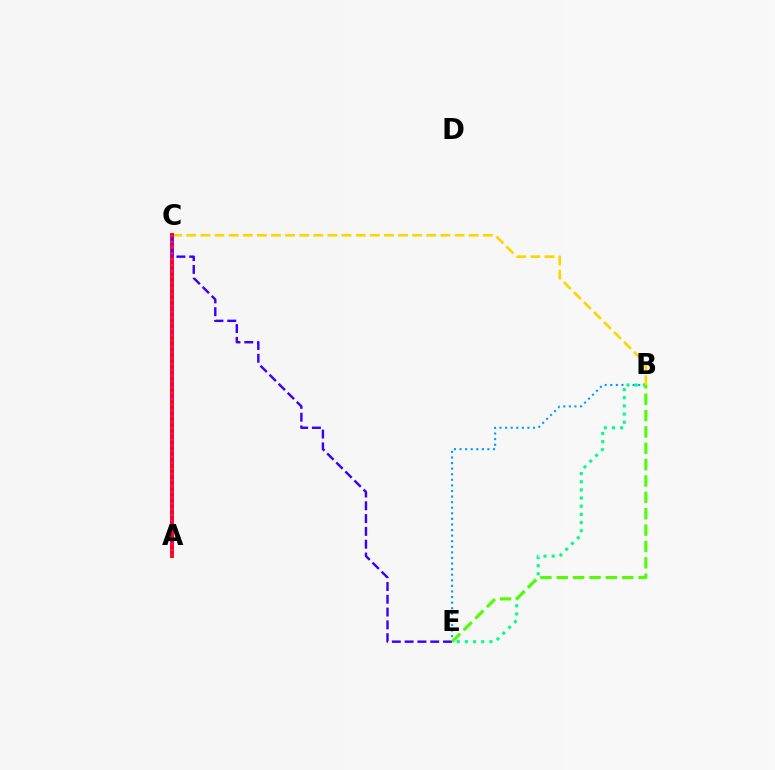{('B', 'E'): [{'color': '#009eff', 'line_style': 'dotted', 'thickness': 1.52}, {'color': '#00ff86', 'line_style': 'dotted', 'thickness': 2.22}, {'color': '#4fff00', 'line_style': 'dashed', 'thickness': 2.22}], ('B', 'C'): [{'color': '#ffd500', 'line_style': 'dashed', 'thickness': 1.92}], ('A', 'C'): [{'color': '#ff0000', 'line_style': 'solid', 'thickness': 2.78}, {'color': '#ff00ed', 'line_style': 'dotted', 'thickness': 1.58}], ('C', 'E'): [{'color': '#3700ff', 'line_style': 'dashed', 'thickness': 1.74}]}